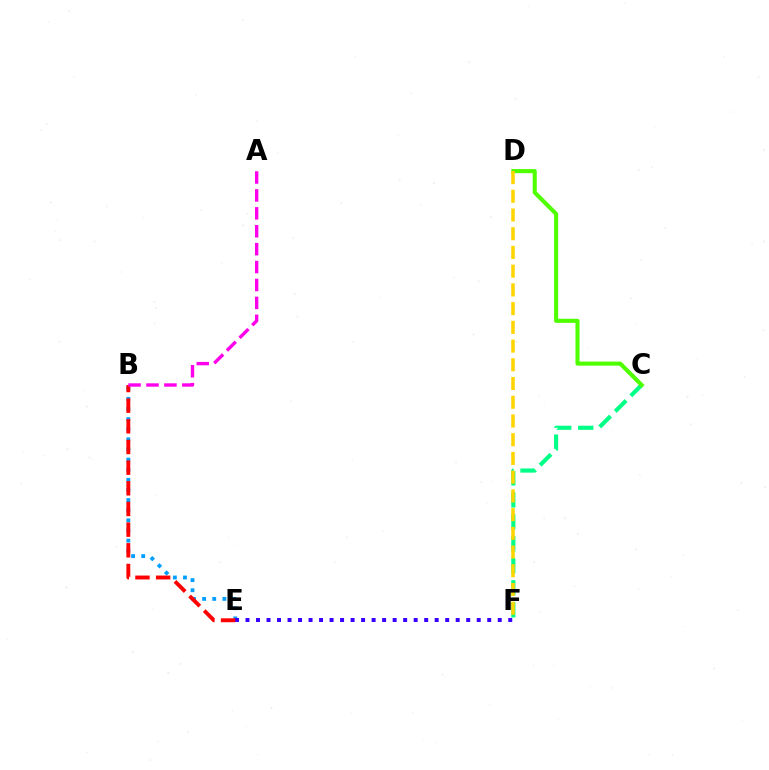{('C', 'F'): [{'color': '#00ff86', 'line_style': 'dashed', 'thickness': 2.99}], ('C', 'D'): [{'color': '#4fff00', 'line_style': 'solid', 'thickness': 2.94}], ('B', 'E'): [{'color': '#009eff', 'line_style': 'dotted', 'thickness': 2.75}, {'color': '#ff0000', 'line_style': 'dashed', 'thickness': 2.81}], ('E', 'F'): [{'color': '#3700ff', 'line_style': 'dotted', 'thickness': 2.86}], ('A', 'B'): [{'color': '#ff00ed', 'line_style': 'dashed', 'thickness': 2.43}], ('D', 'F'): [{'color': '#ffd500', 'line_style': 'dashed', 'thickness': 2.54}]}